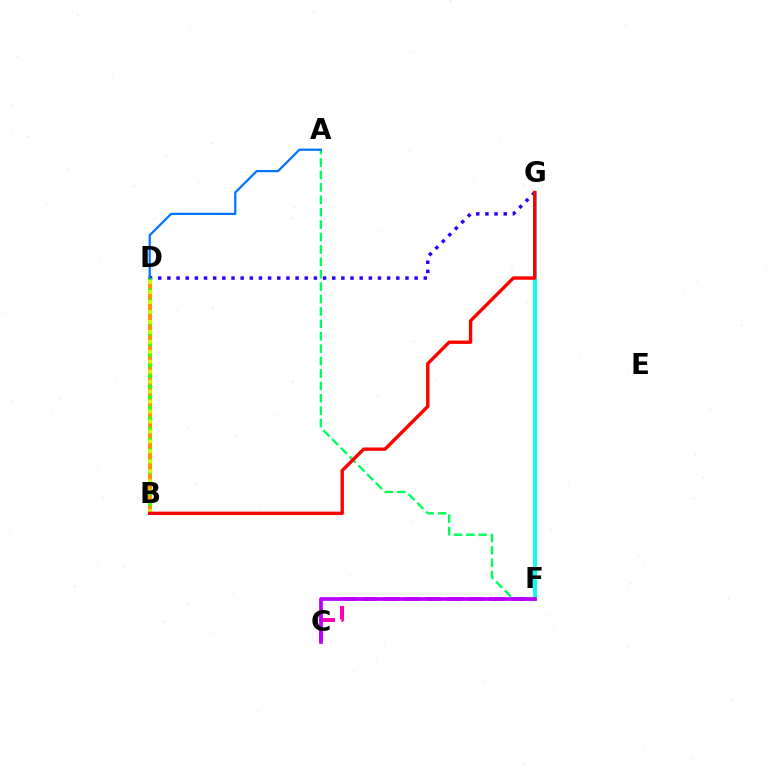{('C', 'F'): [{'color': '#ff00ac', 'line_style': 'dashed', 'thickness': 2.87}, {'color': '#b900ff', 'line_style': 'solid', 'thickness': 2.68}], ('B', 'D'): [{'color': '#ff9400', 'line_style': 'solid', 'thickness': 2.92}, {'color': '#3dff00', 'line_style': 'dotted', 'thickness': 2.9}, {'color': '#d1ff00', 'line_style': 'dotted', 'thickness': 2.71}], ('D', 'G'): [{'color': '#2500ff', 'line_style': 'dotted', 'thickness': 2.49}], ('F', 'G'): [{'color': '#00fff6', 'line_style': 'solid', 'thickness': 2.76}], ('A', 'F'): [{'color': '#00ff5c', 'line_style': 'dashed', 'thickness': 1.69}], ('B', 'G'): [{'color': '#ff0000', 'line_style': 'solid', 'thickness': 2.43}], ('A', 'D'): [{'color': '#0074ff', 'line_style': 'solid', 'thickness': 1.61}]}